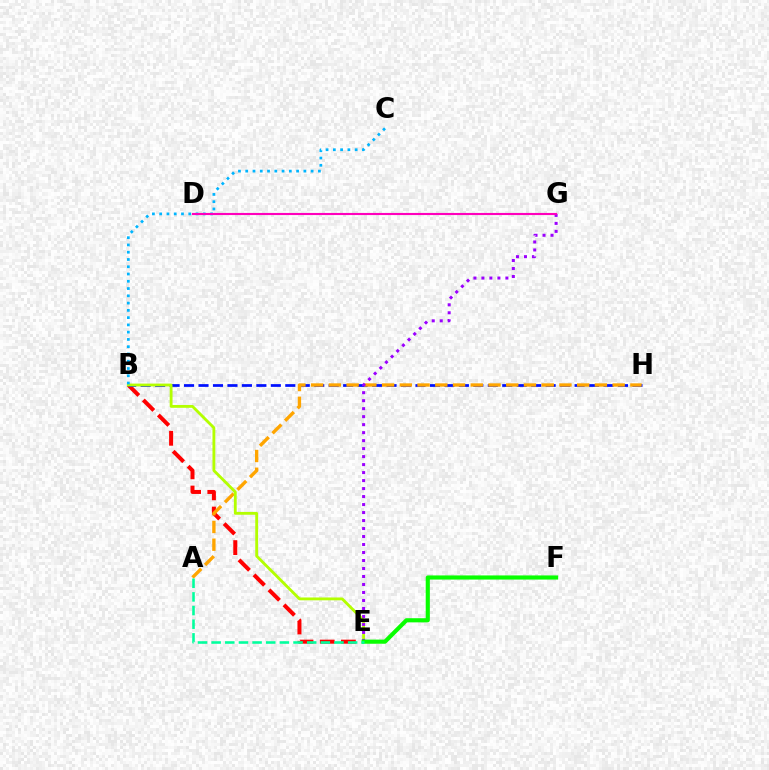{('B', 'E'): [{'color': '#ff0000', 'line_style': 'dashed', 'thickness': 2.88}, {'color': '#b3ff00', 'line_style': 'solid', 'thickness': 2.03}], ('B', 'H'): [{'color': '#0010ff', 'line_style': 'dashed', 'thickness': 1.97}], ('A', 'H'): [{'color': '#ffa500', 'line_style': 'dashed', 'thickness': 2.41}], ('E', 'G'): [{'color': '#9b00ff', 'line_style': 'dotted', 'thickness': 2.17}], ('B', 'C'): [{'color': '#00b5ff', 'line_style': 'dotted', 'thickness': 1.97}], ('E', 'F'): [{'color': '#08ff00', 'line_style': 'solid', 'thickness': 2.97}], ('D', 'G'): [{'color': '#ff00bd', 'line_style': 'solid', 'thickness': 1.52}], ('A', 'E'): [{'color': '#00ff9d', 'line_style': 'dashed', 'thickness': 1.85}]}